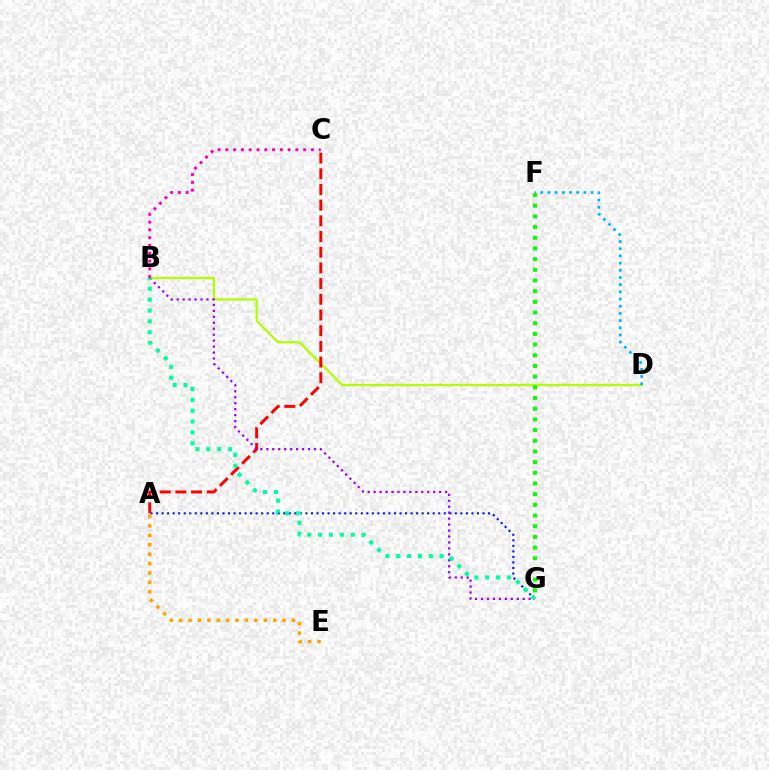{('A', 'E'): [{'color': '#ffa500', 'line_style': 'dotted', 'thickness': 2.55}], ('B', 'D'): [{'color': '#b3ff00', 'line_style': 'solid', 'thickness': 1.64}], ('A', 'G'): [{'color': '#0010ff', 'line_style': 'dotted', 'thickness': 1.5}], ('D', 'F'): [{'color': '#00b5ff', 'line_style': 'dotted', 'thickness': 1.95}], ('A', 'C'): [{'color': '#ff0000', 'line_style': 'dashed', 'thickness': 2.13}], ('F', 'G'): [{'color': '#08ff00', 'line_style': 'dotted', 'thickness': 2.9}], ('B', 'G'): [{'color': '#9b00ff', 'line_style': 'dotted', 'thickness': 1.62}, {'color': '#00ff9d', 'line_style': 'dotted', 'thickness': 2.95}], ('B', 'C'): [{'color': '#ff00bd', 'line_style': 'dotted', 'thickness': 2.11}]}